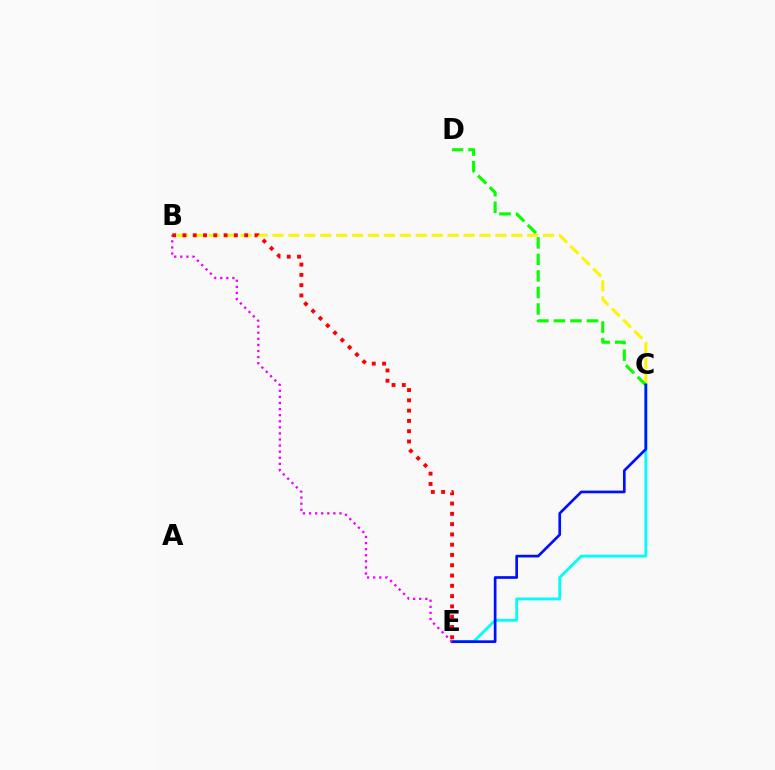{('C', 'E'): [{'color': '#00fff6', 'line_style': 'solid', 'thickness': 2.04}, {'color': '#0010ff', 'line_style': 'solid', 'thickness': 1.93}], ('B', 'C'): [{'color': '#fcf500', 'line_style': 'dashed', 'thickness': 2.16}], ('C', 'D'): [{'color': '#08ff00', 'line_style': 'dashed', 'thickness': 2.25}], ('B', 'E'): [{'color': '#ee00ff', 'line_style': 'dotted', 'thickness': 1.66}, {'color': '#ff0000', 'line_style': 'dotted', 'thickness': 2.79}]}